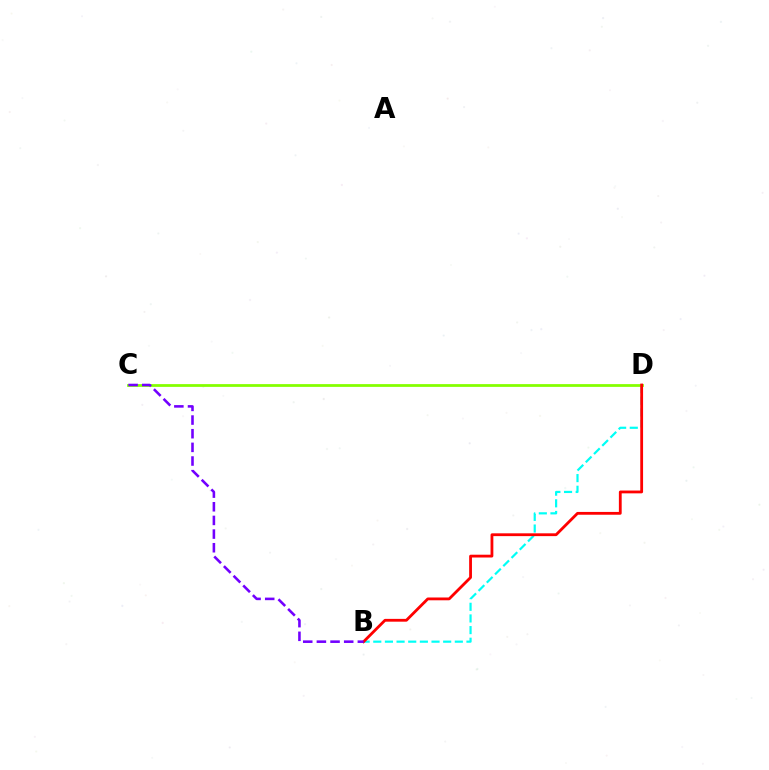{('B', 'D'): [{'color': '#00fff6', 'line_style': 'dashed', 'thickness': 1.58}, {'color': '#ff0000', 'line_style': 'solid', 'thickness': 2.02}], ('C', 'D'): [{'color': '#84ff00', 'line_style': 'solid', 'thickness': 1.99}], ('B', 'C'): [{'color': '#7200ff', 'line_style': 'dashed', 'thickness': 1.85}]}